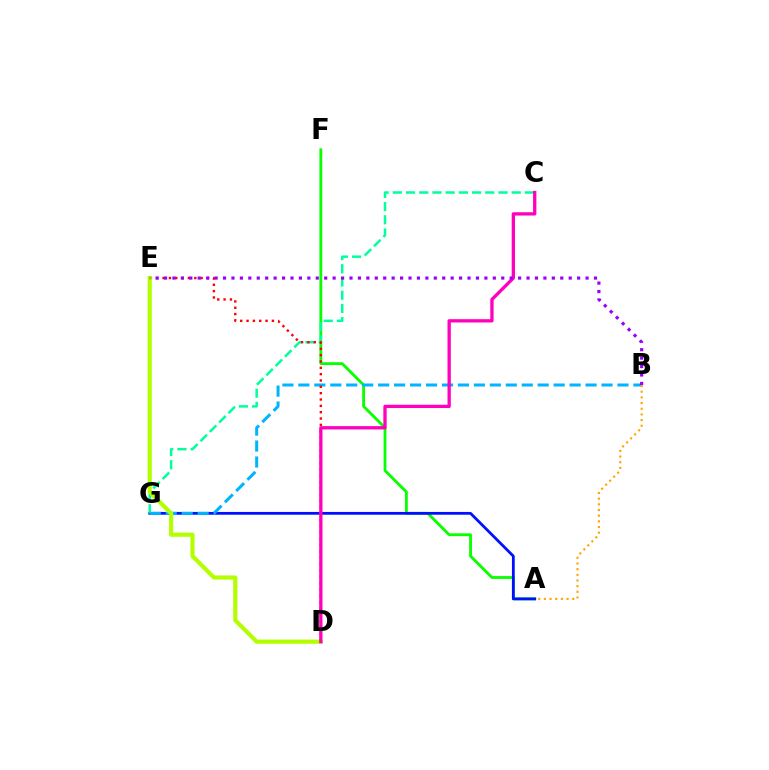{('A', 'F'): [{'color': '#08ff00', 'line_style': 'solid', 'thickness': 2.03}], ('A', 'G'): [{'color': '#0010ff', 'line_style': 'solid', 'thickness': 2.0}], ('C', 'G'): [{'color': '#00ff9d', 'line_style': 'dashed', 'thickness': 1.79}], ('B', 'G'): [{'color': '#00b5ff', 'line_style': 'dashed', 'thickness': 2.17}], ('A', 'B'): [{'color': '#ffa500', 'line_style': 'dotted', 'thickness': 1.54}], ('D', 'E'): [{'color': '#ff0000', 'line_style': 'dotted', 'thickness': 1.72}, {'color': '#b3ff00', 'line_style': 'solid', 'thickness': 2.98}], ('C', 'D'): [{'color': '#ff00bd', 'line_style': 'solid', 'thickness': 2.38}], ('B', 'E'): [{'color': '#9b00ff', 'line_style': 'dotted', 'thickness': 2.29}]}